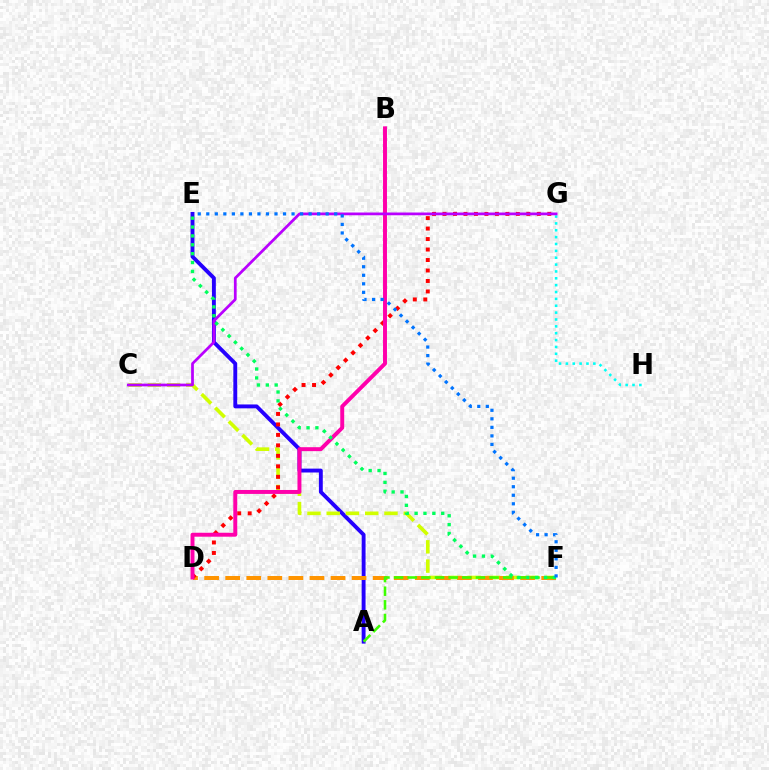{('A', 'E'): [{'color': '#2500ff', 'line_style': 'solid', 'thickness': 2.79}], ('C', 'F'): [{'color': '#d1ff00', 'line_style': 'dashed', 'thickness': 2.62}], ('D', 'F'): [{'color': '#ff9400', 'line_style': 'dashed', 'thickness': 2.86}], ('G', 'H'): [{'color': '#00fff6', 'line_style': 'dotted', 'thickness': 1.86}], ('D', 'G'): [{'color': '#ff0000', 'line_style': 'dotted', 'thickness': 2.85}], ('B', 'D'): [{'color': '#ff00ac', 'line_style': 'solid', 'thickness': 2.84}], ('C', 'G'): [{'color': '#b900ff', 'line_style': 'solid', 'thickness': 1.98}], ('A', 'F'): [{'color': '#3dff00', 'line_style': 'dashed', 'thickness': 1.85}], ('E', 'F'): [{'color': '#00ff5c', 'line_style': 'dotted', 'thickness': 2.41}, {'color': '#0074ff', 'line_style': 'dotted', 'thickness': 2.32}]}